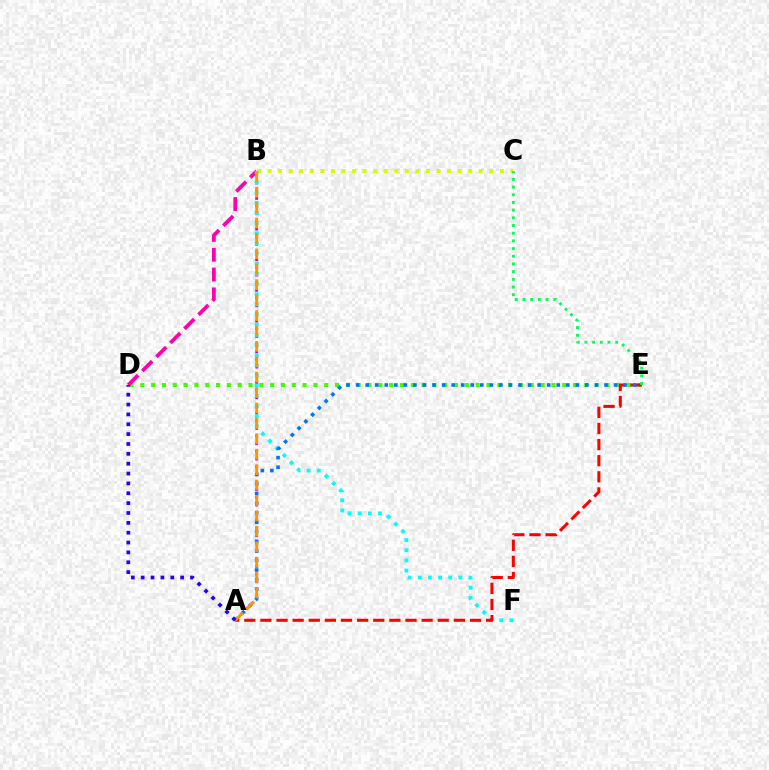{('D', 'E'): [{'color': '#3dff00', 'line_style': 'dotted', 'thickness': 2.94}], ('B', 'D'): [{'color': '#ff00ac', 'line_style': 'dashed', 'thickness': 2.7}], ('B', 'C'): [{'color': '#d1ff00', 'line_style': 'dotted', 'thickness': 2.87}], ('A', 'B'): [{'color': '#b900ff', 'line_style': 'dotted', 'thickness': 2.08}, {'color': '#ff9400', 'line_style': 'dashed', 'thickness': 2.09}], ('B', 'F'): [{'color': '#00fff6', 'line_style': 'dotted', 'thickness': 2.76}], ('A', 'E'): [{'color': '#ff0000', 'line_style': 'dashed', 'thickness': 2.19}, {'color': '#0074ff', 'line_style': 'dotted', 'thickness': 2.6}], ('C', 'E'): [{'color': '#00ff5c', 'line_style': 'dotted', 'thickness': 2.09}], ('A', 'D'): [{'color': '#2500ff', 'line_style': 'dotted', 'thickness': 2.68}]}